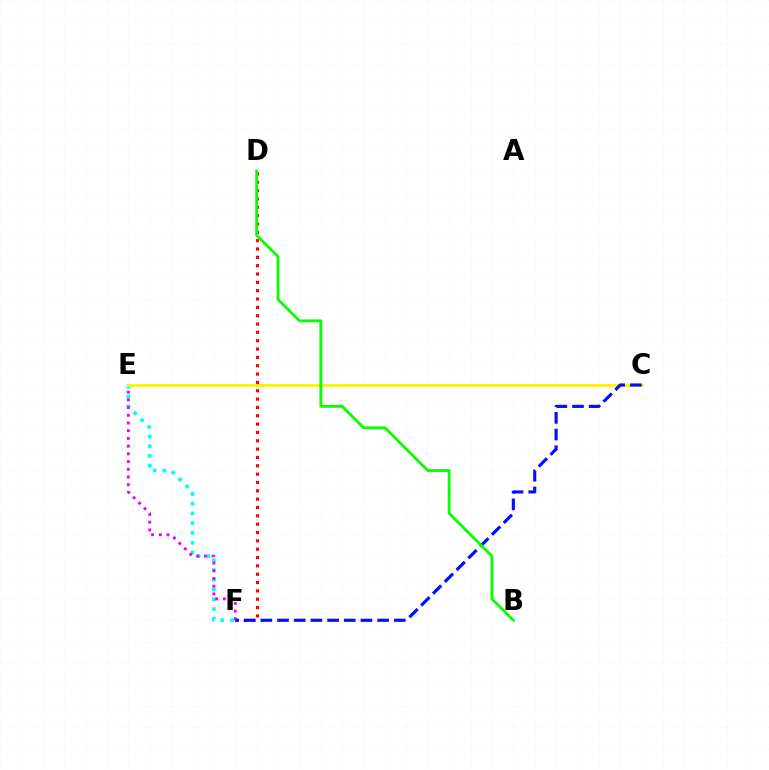{('E', 'F'): [{'color': '#00fff6', 'line_style': 'dotted', 'thickness': 2.65}, {'color': '#ee00ff', 'line_style': 'dotted', 'thickness': 2.1}], ('D', 'F'): [{'color': '#ff0000', 'line_style': 'dotted', 'thickness': 2.27}], ('C', 'E'): [{'color': '#fcf500', 'line_style': 'solid', 'thickness': 2.13}], ('C', 'F'): [{'color': '#0010ff', 'line_style': 'dashed', 'thickness': 2.27}], ('B', 'D'): [{'color': '#08ff00', 'line_style': 'solid', 'thickness': 2.04}]}